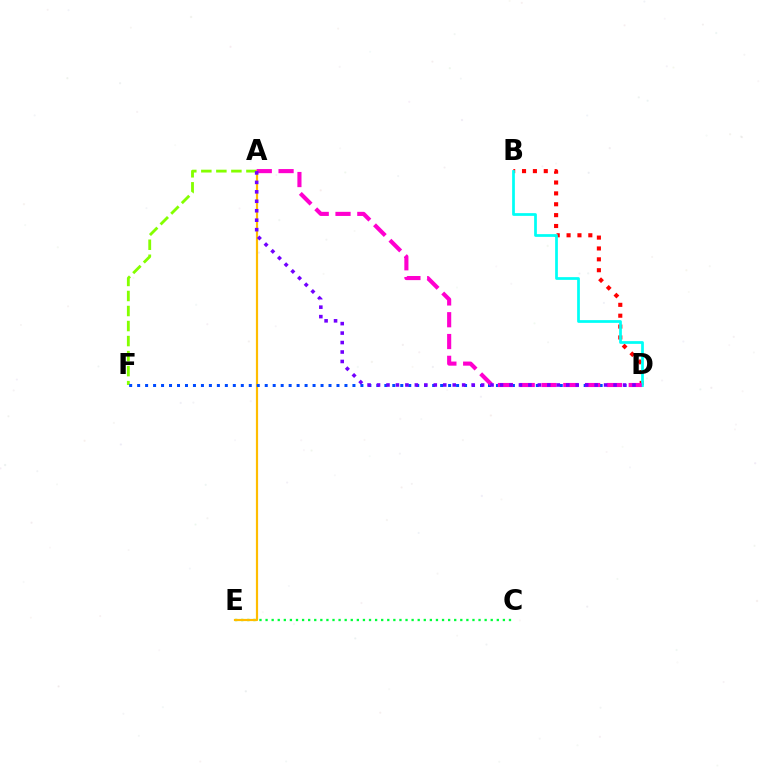{('A', 'F'): [{'color': '#84ff00', 'line_style': 'dashed', 'thickness': 2.04}], ('C', 'E'): [{'color': '#00ff39', 'line_style': 'dotted', 'thickness': 1.65}], ('A', 'E'): [{'color': '#ffbd00', 'line_style': 'solid', 'thickness': 1.58}], ('D', 'F'): [{'color': '#004bff', 'line_style': 'dotted', 'thickness': 2.17}], ('B', 'D'): [{'color': '#ff0000', 'line_style': 'dotted', 'thickness': 2.95}, {'color': '#00fff6', 'line_style': 'solid', 'thickness': 1.98}], ('A', 'D'): [{'color': '#ff00cf', 'line_style': 'dashed', 'thickness': 2.96}, {'color': '#7200ff', 'line_style': 'dotted', 'thickness': 2.57}]}